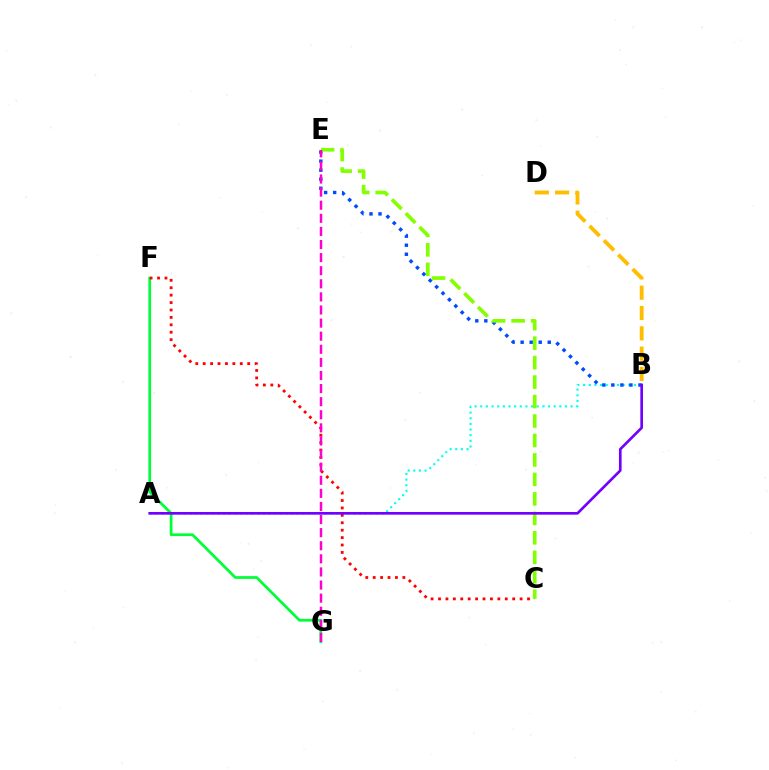{('F', 'G'): [{'color': '#00ff39', 'line_style': 'solid', 'thickness': 1.98}], ('A', 'B'): [{'color': '#00fff6', 'line_style': 'dotted', 'thickness': 1.53}, {'color': '#7200ff', 'line_style': 'solid', 'thickness': 1.91}], ('C', 'F'): [{'color': '#ff0000', 'line_style': 'dotted', 'thickness': 2.02}], ('B', 'E'): [{'color': '#004bff', 'line_style': 'dotted', 'thickness': 2.45}], ('C', 'E'): [{'color': '#84ff00', 'line_style': 'dashed', 'thickness': 2.64}], ('B', 'D'): [{'color': '#ffbd00', 'line_style': 'dashed', 'thickness': 2.76}], ('E', 'G'): [{'color': '#ff00cf', 'line_style': 'dashed', 'thickness': 1.78}]}